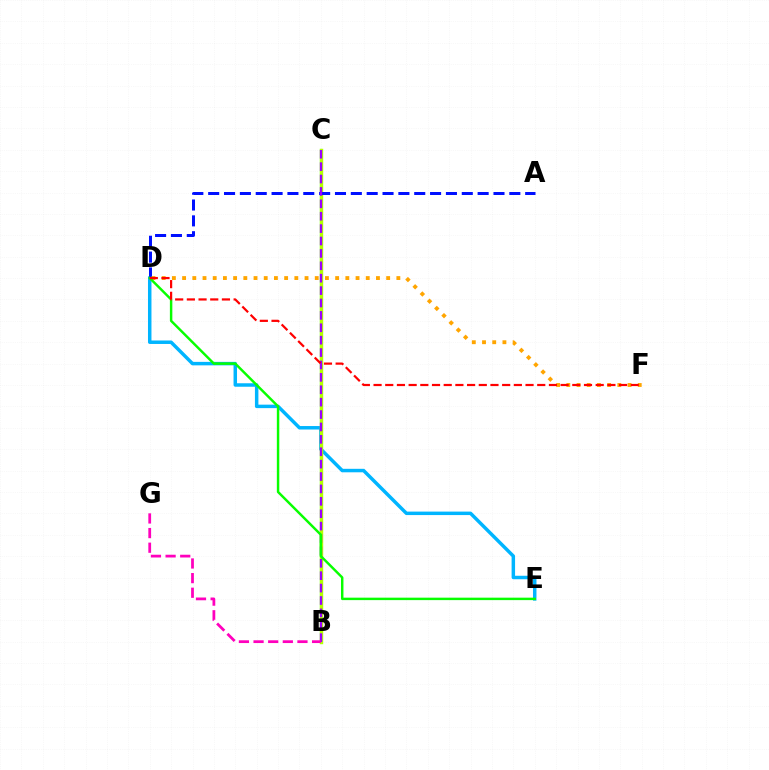{('B', 'C'): [{'color': '#00ff9d', 'line_style': 'solid', 'thickness': 1.53}, {'color': '#b3ff00', 'line_style': 'solid', 'thickness': 2.46}, {'color': '#9b00ff', 'line_style': 'dashed', 'thickness': 1.68}], ('D', 'E'): [{'color': '#00b5ff', 'line_style': 'solid', 'thickness': 2.5}, {'color': '#08ff00', 'line_style': 'solid', 'thickness': 1.76}], ('A', 'D'): [{'color': '#0010ff', 'line_style': 'dashed', 'thickness': 2.15}], ('D', 'F'): [{'color': '#ffa500', 'line_style': 'dotted', 'thickness': 2.77}, {'color': '#ff0000', 'line_style': 'dashed', 'thickness': 1.59}], ('B', 'G'): [{'color': '#ff00bd', 'line_style': 'dashed', 'thickness': 1.99}]}